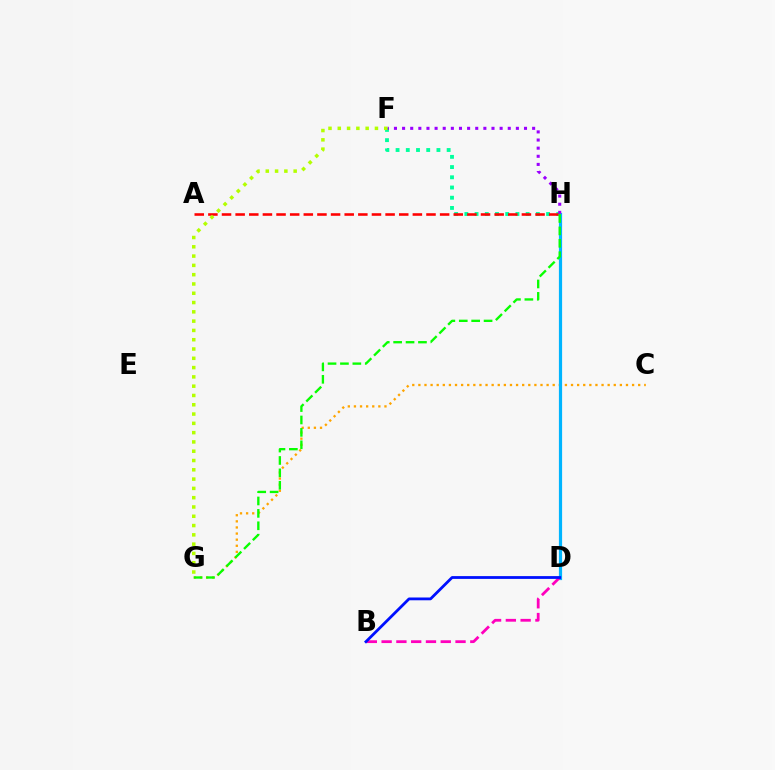{('F', 'H'): [{'color': '#00ff9d', 'line_style': 'dotted', 'thickness': 2.78}, {'color': '#9b00ff', 'line_style': 'dotted', 'thickness': 2.21}], ('C', 'G'): [{'color': '#ffa500', 'line_style': 'dotted', 'thickness': 1.66}], ('D', 'H'): [{'color': '#00b5ff', 'line_style': 'solid', 'thickness': 2.29}], ('B', 'D'): [{'color': '#ff00bd', 'line_style': 'dashed', 'thickness': 2.01}, {'color': '#0010ff', 'line_style': 'solid', 'thickness': 2.01}], ('G', 'H'): [{'color': '#08ff00', 'line_style': 'dashed', 'thickness': 1.69}], ('A', 'H'): [{'color': '#ff0000', 'line_style': 'dashed', 'thickness': 1.85}], ('F', 'G'): [{'color': '#b3ff00', 'line_style': 'dotted', 'thickness': 2.52}]}